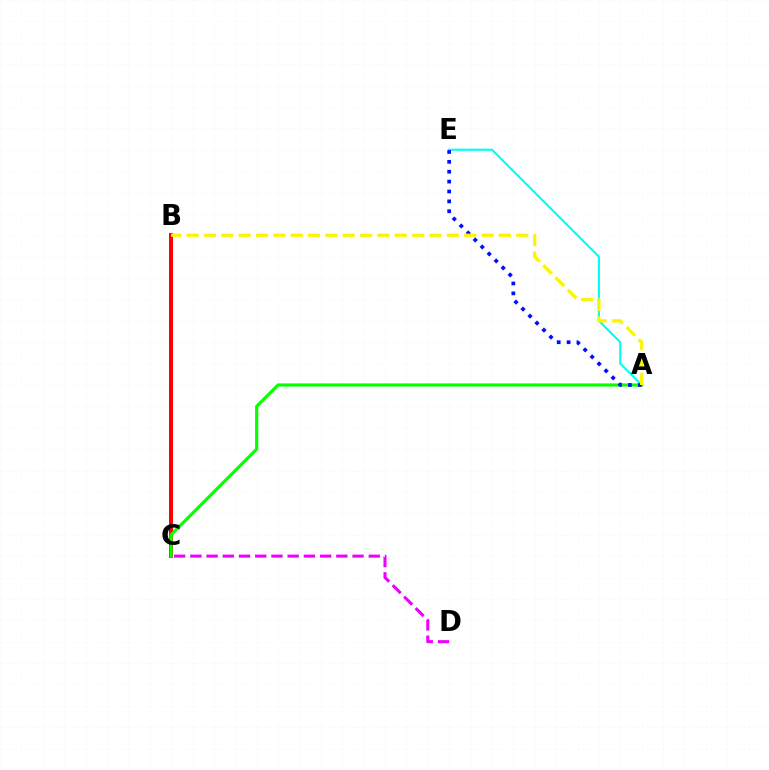{('B', 'C'): [{'color': '#ff0000', 'line_style': 'solid', 'thickness': 2.86}], ('A', 'C'): [{'color': '#08ff00', 'line_style': 'solid', 'thickness': 2.29}], ('A', 'E'): [{'color': '#00fff6', 'line_style': 'solid', 'thickness': 1.54}, {'color': '#0010ff', 'line_style': 'dotted', 'thickness': 2.68}], ('C', 'D'): [{'color': '#ee00ff', 'line_style': 'dashed', 'thickness': 2.2}], ('A', 'B'): [{'color': '#fcf500', 'line_style': 'dashed', 'thickness': 2.36}]}